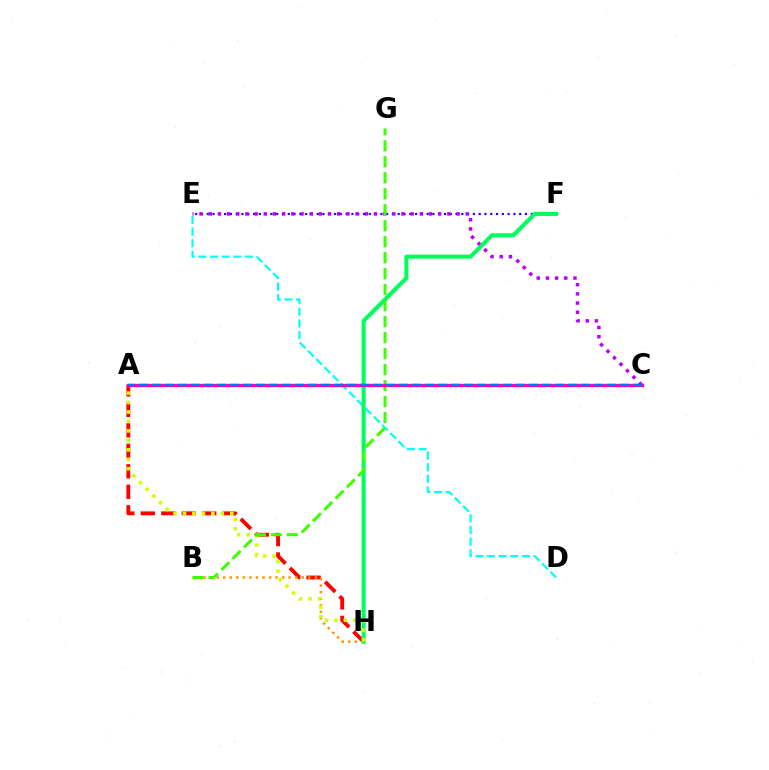{('A', 'H'): [{'color': '#ff0000', 'line_style': 'dashed', 'thickness': 2.78}, {'color': '#d1ff00', 'line_style': 'dotted', 'thickness': 2.57}], ('E', 'F'): [{'color': '#2500ff', 'line_style': 'dotted', 'thickness': 1.57}], ('C', 'E'): [{'color': '#b900ff', 'line_style': 'dotted', 'thickness': 2.49}], ('B', 'H'): [{'color': '#ff9400', 'line_style': 'dotted', 'thickness': 1.78}], ('D', 'E'): [{'color': '#00fff6', 'line_style': 'dashed', 'thickness': 1.58}], ('F', 'H'): [{'color': '#00ff5c', 'line_style': 'solid', 'thickness': 2.93}], ('B', 'G'): [{'color': '#3dff00', 'line_style': 'dashed', 'thickness': 2.17}], ('A', 'C'): [{'color': '#ff00ac', 'line_style': 'solid', 'thickness': 2.39}, {'color': '#0074ff', 'line_style': 'dashed', 'thickness': 1.77}]}